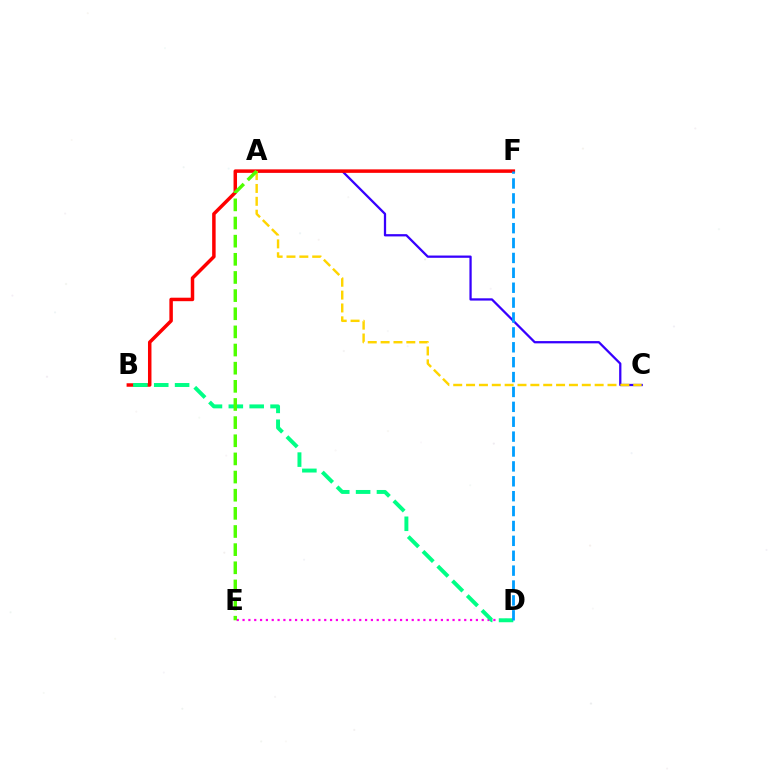{('A', 'C'): [{'color': '#3700ff', 'line_style': 'solid', 'thickness': 1.64}, {'color': '#ffd500', 'line_style': 'dashed', 'thickness': 1.75}], ('B', 'F'): [{'color': '#ff0000', 'line_style': 'solid', 'thickness': 2.51}], ('D', 'E'): [{'color': '#ff00ed', 'line_style': 'dotted', 'thickness': 1.58}], ('B', 'D'): [{'color': '#00ff86', 'line_style': 'dashed', 'thickness': 2.83}], ('D', 'F'): [{'color': '#009eff', 'line_style': 'dashed', 'thickness': 2.02}], ('A', 'E'): [{'color': '#4fff00', 'line_style': 'dashed', 'thickness': 2.47}]}